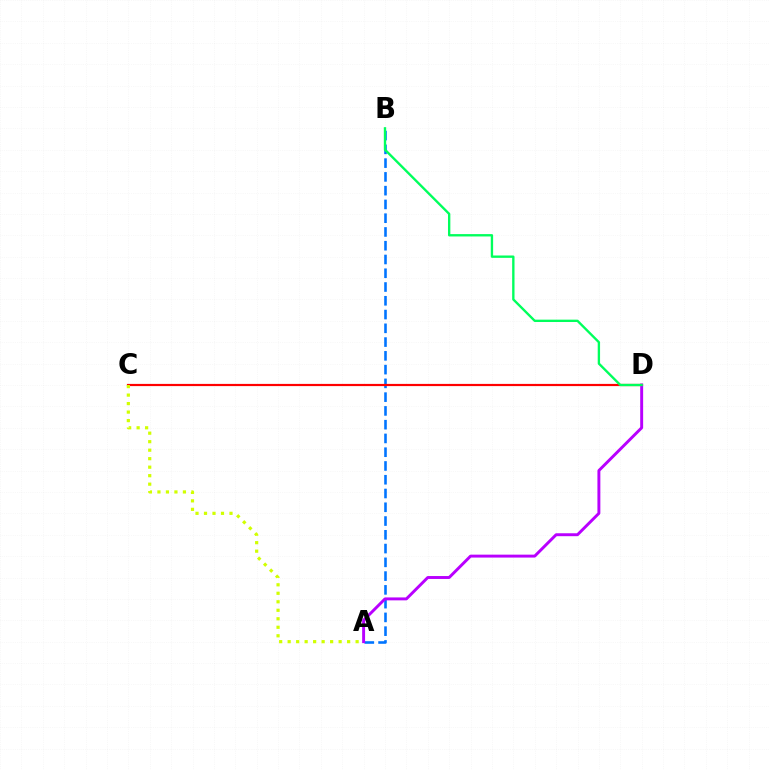{('A', 'B'): [{'color': '#0074ff', 'line_style': 'dashed', 'thickness': 1.87}], ('C', 'D'): [{'color': '#ff0000', 'line_style': 'solid', 'thickness': 1.58}], ('A', 'D'): [{'color': '#b900ff', 'line_style': 'solid', 'thickness': 2.11}], ('A', 'C'): [{'color': '#d1ff00', 'line_style': 'dotted', 'thickness': 2.31}], ('B', 'D'): [{'color': '#00ff5c', 'line_style': 'solid', 'thickness': 1.7}]}